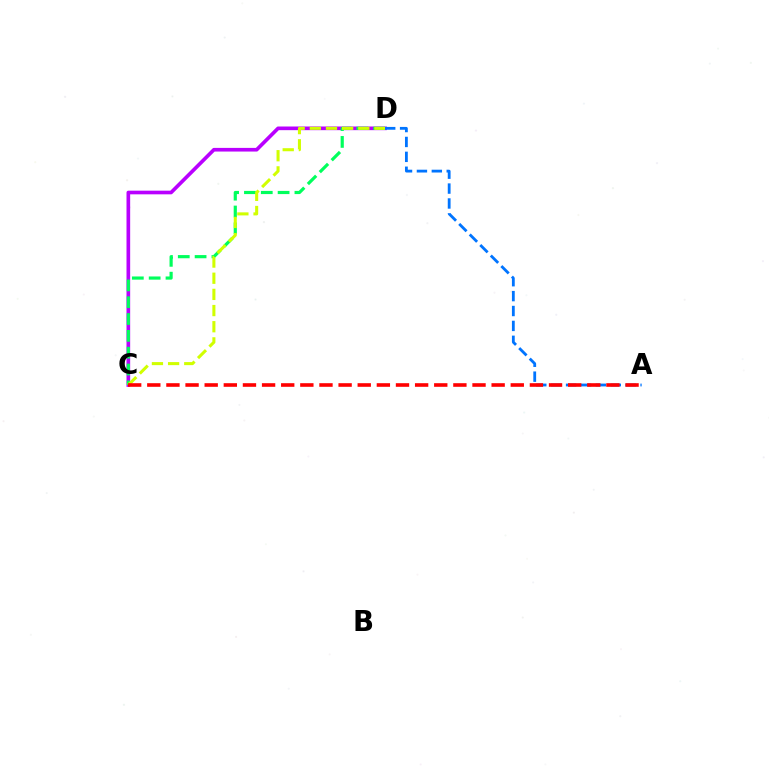{('C', 'D'): [{'color': '#b900ff', 'line_style': 'solid', 'thickness': 2.63}, {'color': '#00ff5c', 'line_style': 'dashed', 'thickness': 2.29}, {'color': '#d1ff00', 'line_style': 'dashed', 'thickness': 2.2}], ('A', 'D'): [{'color': '#0074ff', 'line_style': 'dashed', 'thickness': 2.02}], ('A', 'C'): [{'color': '#ff0000', 'line_style': 'dashed', 'thickness': 2.6}]}